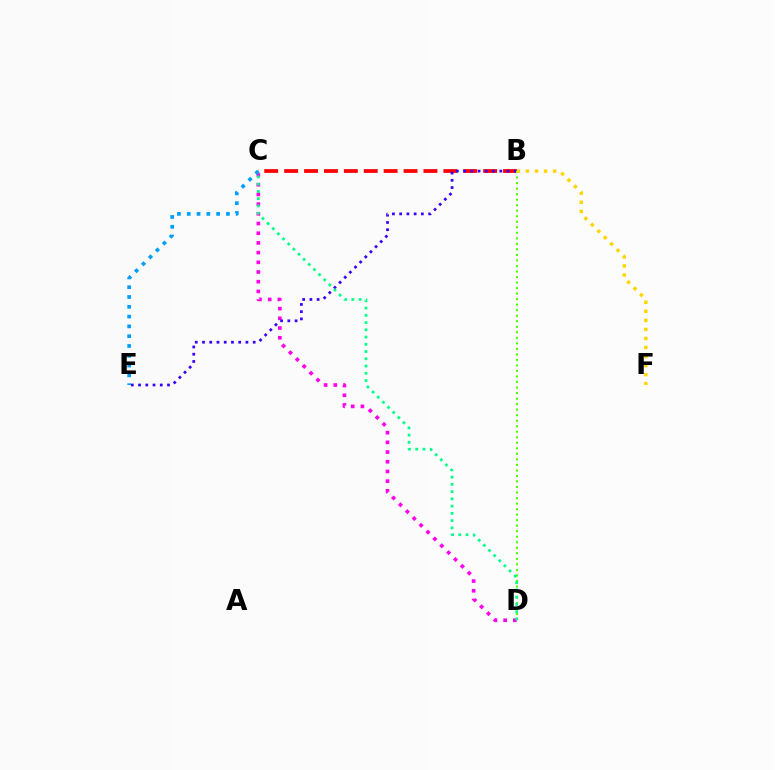{('C', 'D'): [{'color': '#ff00ed', 'line_style': 'dotted', 'thickness': 2.63}, {'color': '#00ff86', 'line_style': 'dotted', 'thickness': 1.97}], ('B', 'C'): [{'color': '#ff0000', 'line_style': 'dashed', 'thickness': 2.7}], ('B', 'E'): [{'color': '#3700ff', 'line_style': 'dotted', 'thickness': 1.97}], ('B', 'D'): [{'color': '#4fff00', 'line_style': 'dotted', 'thickness': 1.5}], ('B', 'F'): [{'color': '#ffd500', 'line_style': 'dotted', 'thickness': 2.46}], ('C', 'E'): [{'color': '#009eff', 'line_style': 'dotted', 'thickness': 2.66}]}